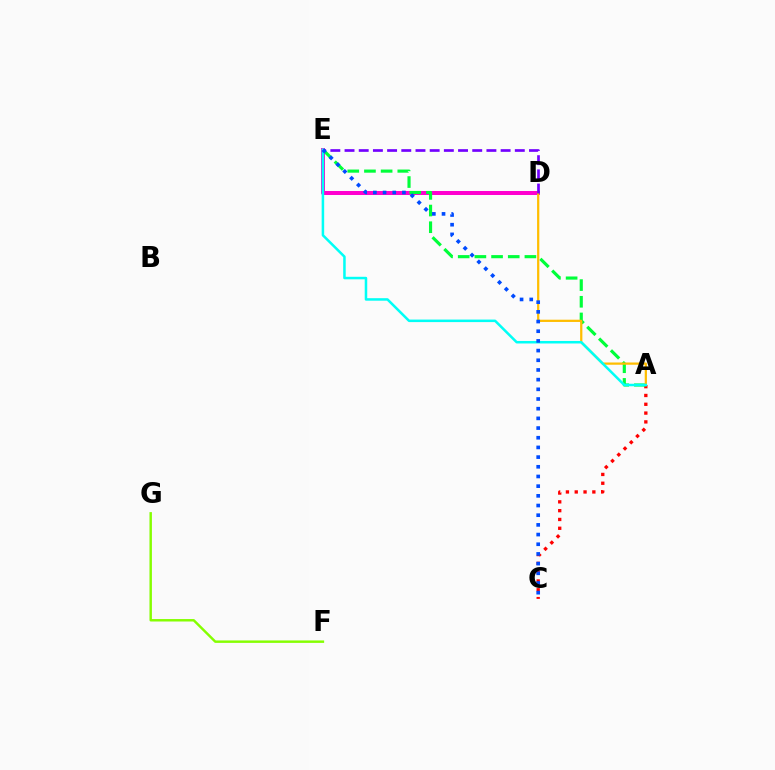{('D', 'E'): [{'color': '#ff00cf', 'line_style': 'solid', 'thickness': 2.87}, {'color': '#7200ff', 'line_style': 'dashed', 'thickness': 1.93}], ('A', 'C'): [{'color': '#ff0000', 'line_style': 'dotted', 'thickness': 2.39}], ('A', 'E'): [{'color': '#00ff39', 'line_style': 'dashed', 'thickness': 2.27}, {'color': '#00fff6', 'line_style': 'solid', 'thickness': 1.81}], ('F', 'G'): [{'color': '#84ff00', 'line_style': 'solid', 'thickness': 1.76}], ('A', 'D'): [{'color': '#ffbd00', 'line_style': 'solid', 'thickness': 1.62}], ('C', 'E'): [{'color': '#004bff', 'line_style': 'dotted', 'thickness': 2.63}]}